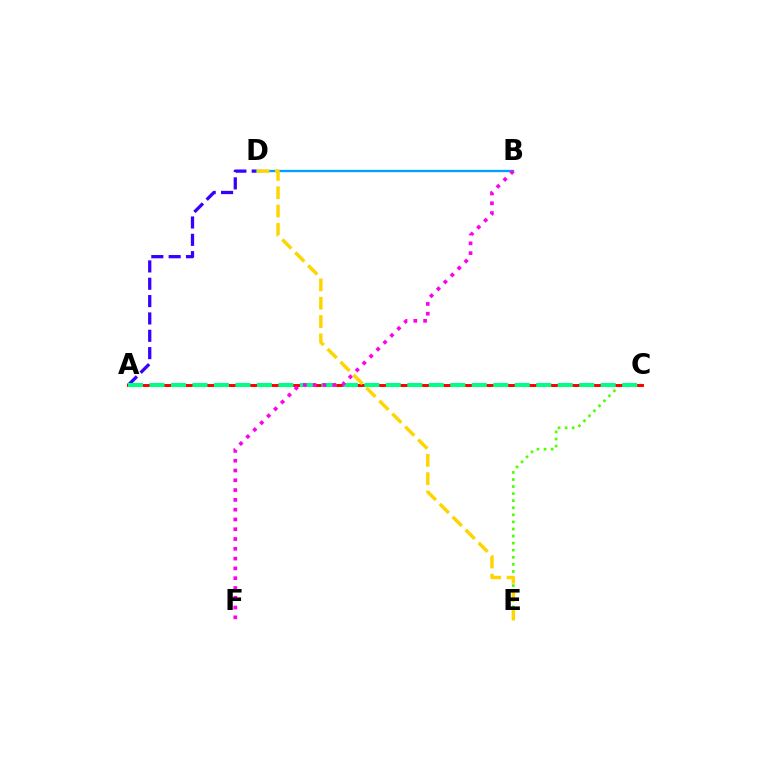{('A', 'D'): [{'color': '#3700ff', 'line_style': 'dashed', 'thickness': 2.36}], ('C', 'E'): [{'color': '#4fff00', 'line_style': 'dotted', 'thickness': 1.92}], ('A', 'C'): [{'color': '#ff0000', 'line_style': 'solid', 'thickness': 2.12}, {'color': '#00ff86', 'line_style': 'dashed', 'thickness': 2.92}], ('B', 'D'): [{'color': '#009eff', 'line_style': 'solid', 'thickness': 1.67}], ('B', 'F'): [{'color': '#ff00ed', 'line_style': 'dotted', 'thickness': 2.66}], ('D', 'E'): [{'color': '#ffd500', 'line_style': 'dashed', 'thickness': 2.49}]}